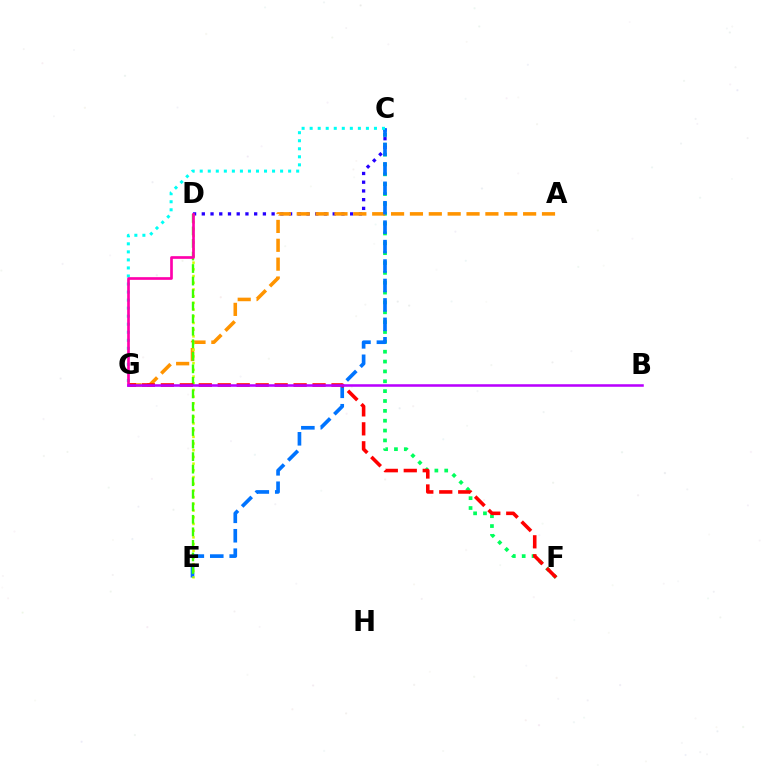{('C', 'F'): [{'color': '#00ff5c', 'line_style': 'dotted', 'thickness': 2.68}], ('C', 'D'): [{'color': '#2500ff', 'line_style': 'dotted', 'thickness': 2.37}], ('A', 'G'): [{'color': '#ff9400', 'line_style': 'dashed', 'thickness': 2.56}], ('C', 'E'): [{'color': '#0074ff', 'line_style': 'dashed', 'thickness': 2.64}], ('D', 'E'): [{'color': '#d1ff00', 'line_style': 'dotted', 'thickness': 1.82}, {'color': '#3dff00', 'line_style': 'dashed', 'thickness': 1.7}], ('F', 'G'): [{'color': '#ff0000', 'line_style': 'dashed', 'thickness': 2.58}], ('C', 'G'): [{'color': '#00fff6', 'line_style': 'dotted', 'thickness': 2.18}], ('D', 'G'): [{'color': '#ff00ac', 'line_style': 'solid', 'thickness': 1.93}], ('B', 'G'): [{'color': '#b900ff', 'line_style': 'solid', 'thickness': 1.84}]}